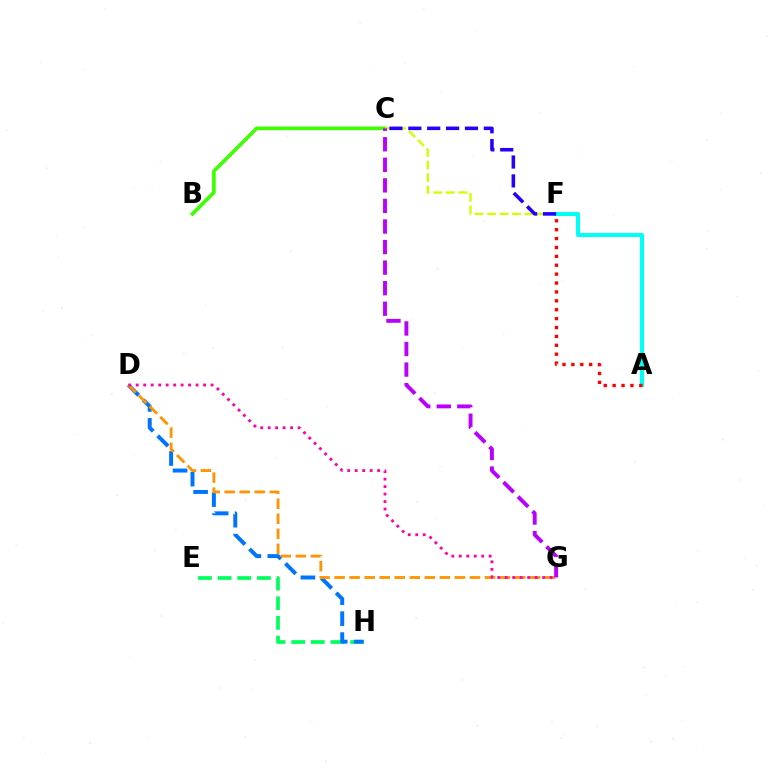{('B', 'C'): [{'color': '#3dff00', 'line_style': 'solid', 'thickness': 2.61}], ('E', 'H'): [{'color': '#00ff5c', 'line_style': 'dashed', 'thickness': 2.67}], ('D', 'H'): [{'color': '#0074ff', 'line_style': 'dashed', 'thickness': 2.85}], ('C', 'F'): [{'color': '#d1ff00', 'line_style': 'dashed', 'thickness': 1.7}, {'color': '#2500ff', 'line_style': 'dashed', 'thickness': 2.57}], ('D', 'G'): [{'color': '#ff9400', 'line_style': 'dashed', 'thickness': 2.04}, {'color': '#ff00ac', 'line_style': 'dotted', 'thickness': 2.03}], ('A', 'F'): [{'color': '#00fff6', 'line_style': 'solid', 'thickness': 2.91}, {'color': '#ff0000', 'line_style': 'dotted', 'thickness': 2.42}], ('C', 'G'): [{'color': '#b900ff', 'line_style': 'dashed', 'thickness': 2.79}]}